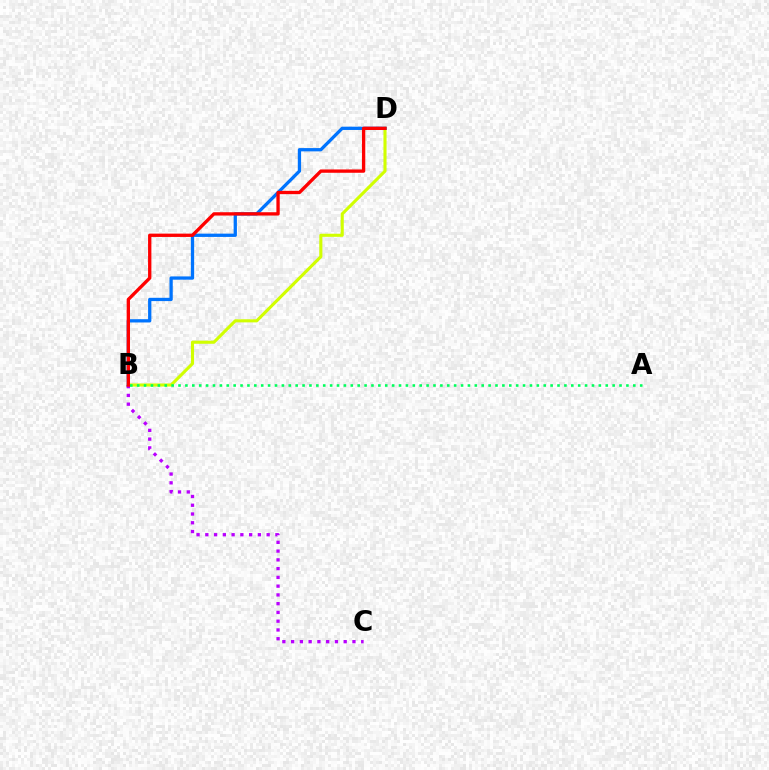{('B', 'D'): [{'color': '#d1ff00', 'line_style': 'solid', 'thickness': 2.23}, {'color': '#0074ff', 'line_style': 'solid', 'thickness': 2.36}, {'color': '#ff0000', 'line_style': 'solid', 'thickness': 2.39}], ('B', 'C'): [{'color': '#b900ff', 'line_style': 'dotted', 'thickness': 2.38}], ('A', 'B'): [{'color': '#00ff5c', 'line_style': 'dotted', 'thickness': 1.87}]}